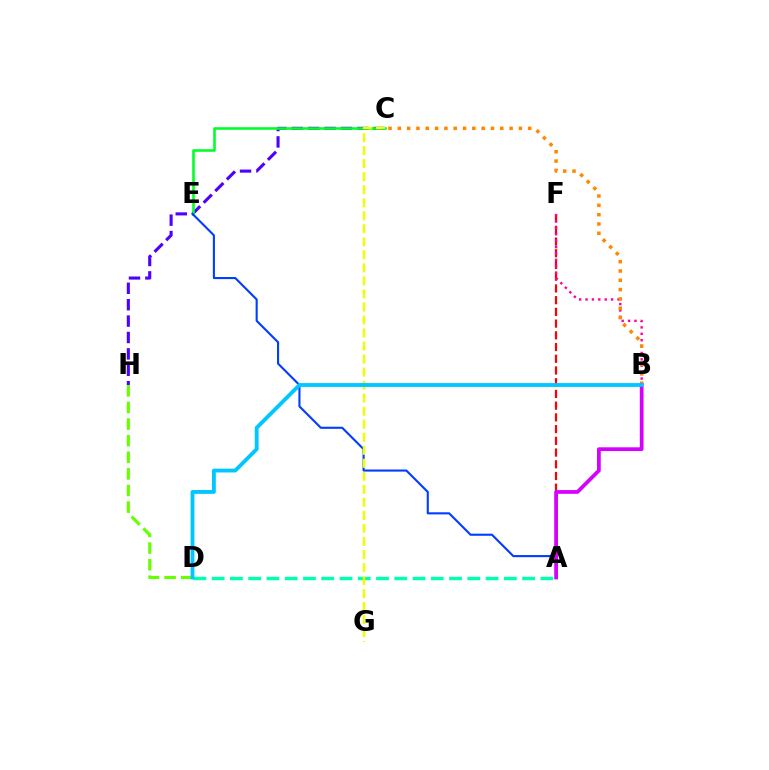{('A', 'F'): [{'color': '#ff0000', 'line_style': 'dashed', 'thickness': 1.59}], ('C', 'H'): [{'color': '#4f00ff', 'line_style': 'dashed', 'thickness': 2.23}], ('C', 'E'): [{'color': '#00ff27', 'line_style': 'solid', 'thickness': 1.87}], ('A', 'E'): [{'color': '#003fff', 'line_style': 'solid', 'thickness': 1.52}], ('A', 'D'): [{'color': '#00ffaf', 'line_style': 'dashed', 'thickness': 2.48}], ('B', 'F'): [{'color': '#ff00a0', 'line_style': 'dotted', 'thickness': 1.74}], ('B', 'C'): [{'color': '#ff8800', 'line_style': 'dotted', 'thickness': 2.53}], ('A', 'B'): [{'color': '#d600ff', 'line_style': 'solid', 'thickness': 2.69}], ('C', 'G'): [{'color': '#eeff00', 'line_style': 'dashed', 'thickness': 1.77}], ('D', 'H'): [{'color': '#66ff00', 'line_style': 'dashed', 'thickness': 2.26}], ('B', 'D'): [{'color': '#00c7ff', 'line_style': 'solid', 'thickness': 2.77}]}